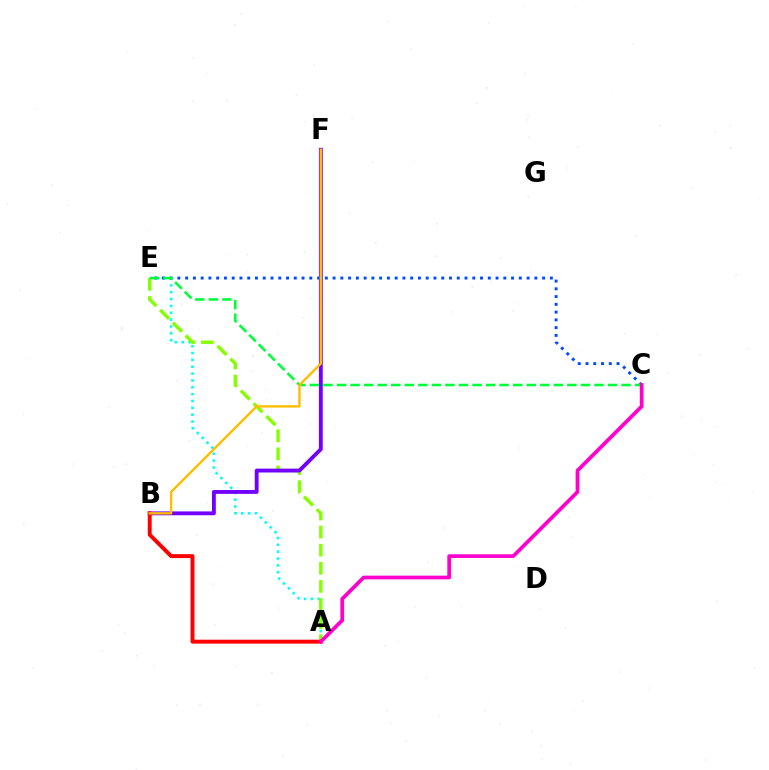{('A', 'E'): [{'color': '#00fff6', 'line_style': 'dotted', 'thickness': 1.86}, {'color': '#84ff00', 'line_style': 'dashed', 'thickness': 2.46}], ('B', 'F'): [{'color': '#7200ff', 'line_style': 'solid', 'thickness': 2.78}, {'color': '#ffbd00', 'line_style': 'solid', 'thickness': 1.73}], ('C', 'E'): [{'color': '#004bff', 'line_style': 'dotted', 'thickness': 2.11}, {'color': '#00ff39', 'line_style': 'dashed', 'thickness': 1.84}], ('A', 'B'): [{'color': '#ff0000', 'line_style': 'solid', 'thickness': 2.82}], ('A', 'C'): [{'color': '#ff00cf', 'line_style': 'solid', 'thickness': 2.67}]}